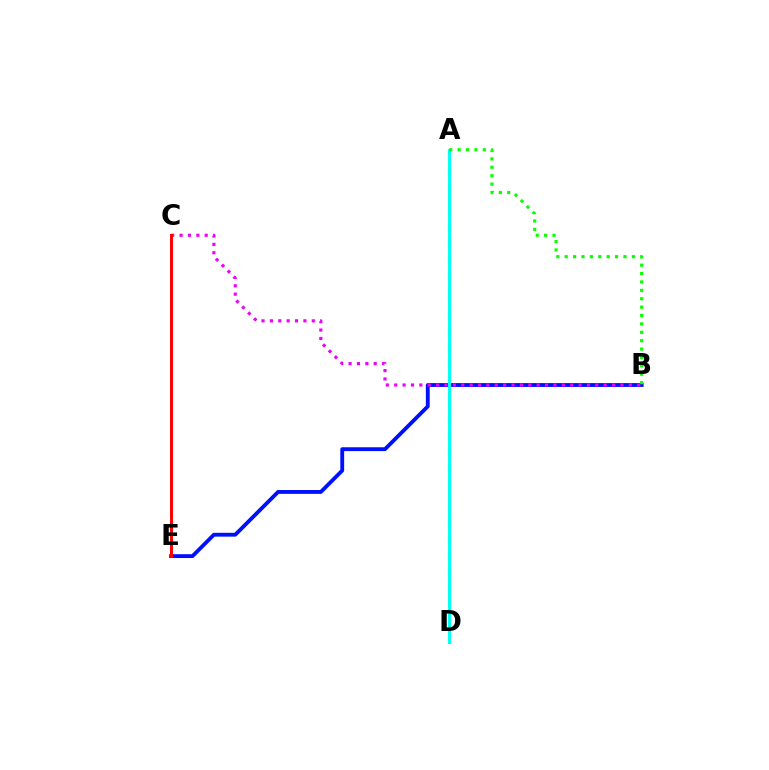{('A', 'D'): [{'color': '#fcf500', 'line_style': 'dashed', 'thickness': 2.36}, {'color': '#00fff6', 'line_style': 'solid', 'thickness': 2.13}], ('B', 'E'): [{'color': '#0010ff', 'line_style': 'solid', 'thickness': 2.76}], ('B', 'C'): [{'color': '#ee00ff', 'line_style': 'dotted', 'thickness': 2.28}], ('A', 'B'): [{'color': '#08ff00', 'line_style': 'dotted', 'thickness': 2.28}], ('C', 'E'): [{'color': '#ff0000', 'line_style': 'solid', 'thickness': 2.15}]}